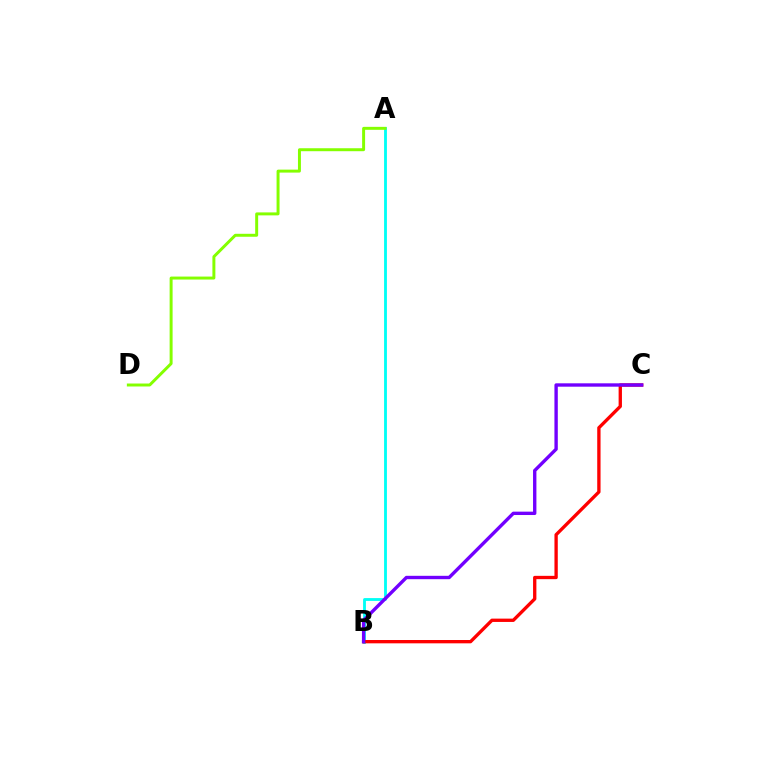{('A', 'B'): [{'color': '#00fff6', 'line_style': 'solid', 'thickness': 2.04}], ('B', 'C'): [{'color': '#ff0000', 'line_style': 'solid', 'thickness': 2.39}, {'color': '#7200ff', 'line_style': 'solid', 'thickness': 2.43}], ('A', 'D'): [{'color': '#84ff00', 'line_style': 'solid', 'thickness': 2.13}]}